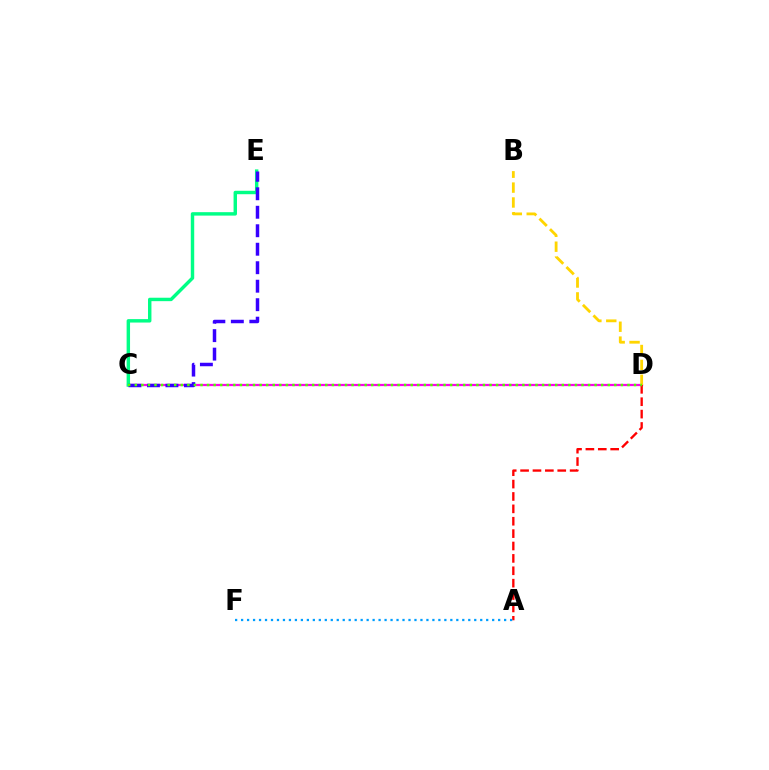{('C', 'D'): [{'color': '#ff00ed', 'line_style': 'solid', 'thickness': 1.62}, {'color': '#4fff00', 'line_style': 'dotted', 'thickness': 1.78}], ('B', 'D'): [{'color': '#ffd500', 'line_style': 'dashed', 'thickness': 2.02}], ('A', 'D'): [{'color': '#ff0000', 'line_style': 'dashed', 'thickness': 1.68}], ('C', 'E'): [{'color': '#00ff86', 'line_style': 'solid', 'thickness': 2.47}, {'color': '#3700ff', 'line_style': 'dashed', 'thickness': 2.51}], ('A', 'F'): [{'color': '#009eff', 'line_style': 'dotted', 'thickness': 1.62}]}